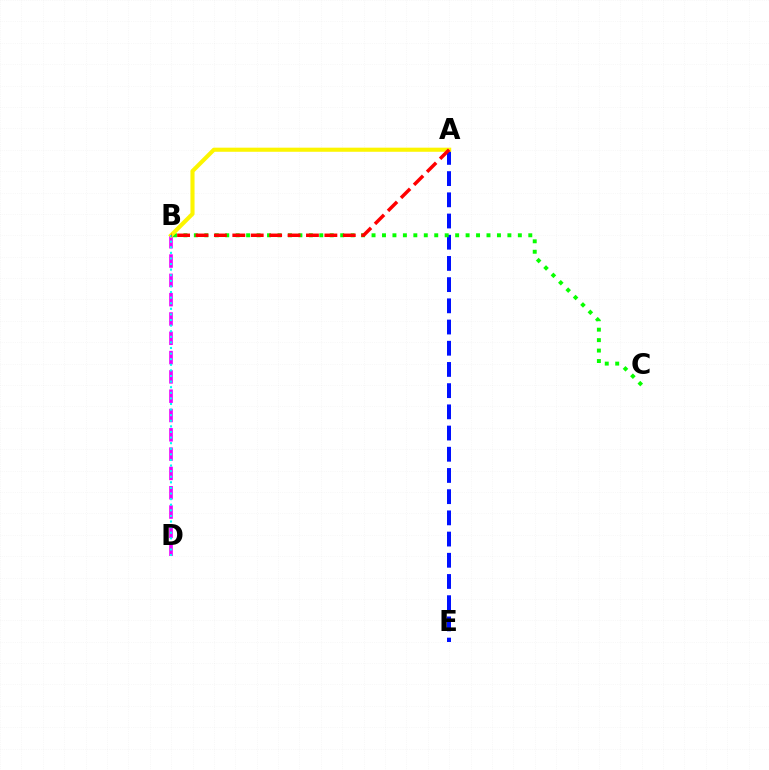{('B', 'D'): [{'color': '#ee00ff', 'line_style': 'dashed', 'thickness': 2.62}, {'color': '#00fff6', 'line_style': 'dotted', 'thickness': 1.52}], ('A', 'E'): [{'color': '#0010ff', 'line_style': 'dashed', 'thickness': 2.88}], ('B', 'C'): [{'color': '#08ff00', 'line_style': 'dotted', 'thickness': 2.84}], ('A', 'B'): [{'color': '#fcf500', 'line_style': 'solid', 'thickness': 2.95}, {'color': '#ff0000', 'line_style': 'dashed', 'thickness': 2.5}]}